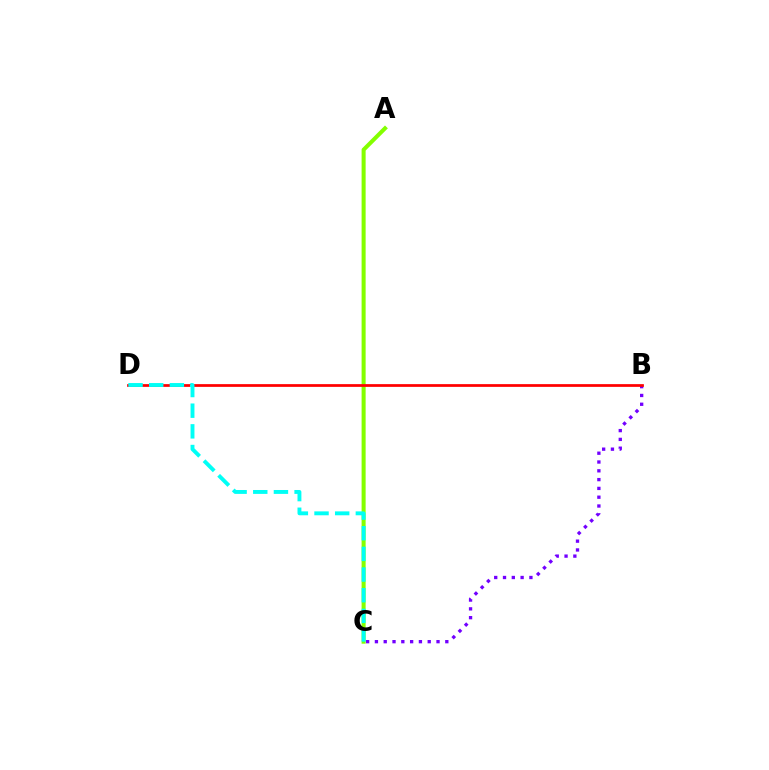{('A', 'C'): [{'color': '#84ff00', 'line_style': 'solid', 'thickness': 2.91}], ('B', 'C'): [{'color': '#7200ff', 'line_style': 'dotted', 'thickness': 2.39}], ('B', 'D'): [{'color': '#ff0000', 'line_style': 'solid', 'thickness': 1.97}], ('C', 'D'): [{'color': '#00fff6', 'line_style': 'dashed', 'thickness': 2.81}]}